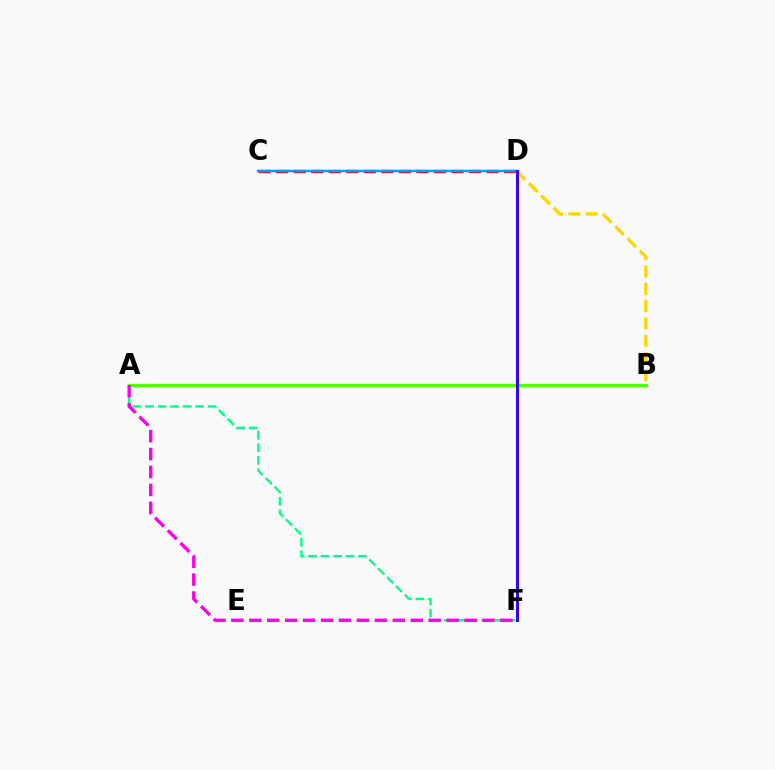{('A', 'B'): [{'color': '#4fff00', 'line_style': 'solid', 'thickness': 2.34}], ('C', 'D'): [{'color': '#ff0000', 'line_style': 'dashed', 'thickness': 2.38}, {'color': '#009eff', 'line_style': 'solid', 'thickness': 1.75}], ('B', 'D'): [{'color': '#ffd500', 'line_style': 'dashed', 'thickness': 2.35}], ('A', 'F'): [{'color': '#00ff86', 'line_style': 'dashed', 'thickness': 1.7}, {'color': '#ff00ed', 'line_style': 'dashed', 'thickness': 2.44}], ('D', 'F'): [{'color': '#3700ff', 'line_style': 'solid', 'thickness': 2.17}]}